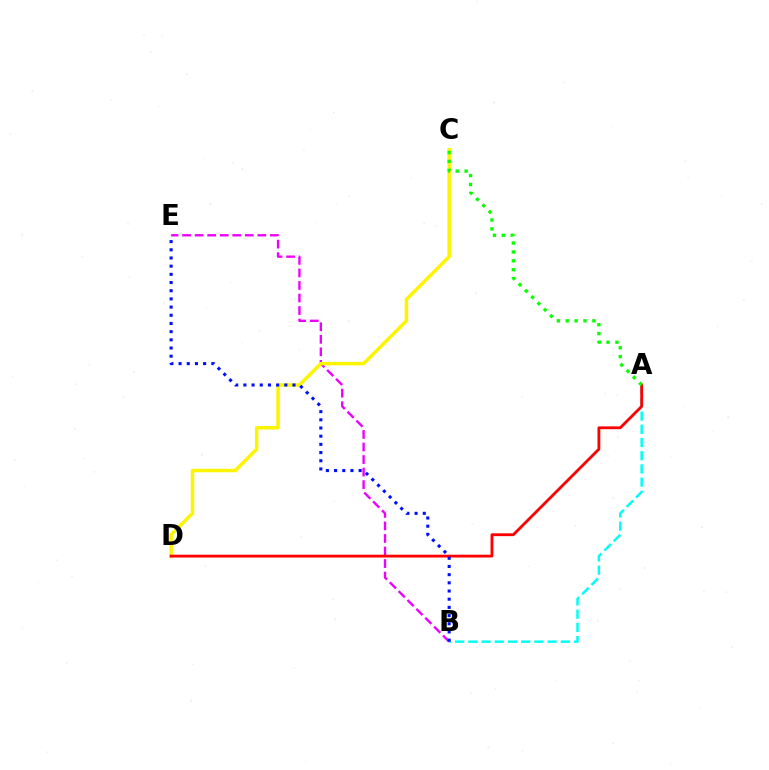{('B', 'E'): [{'color': '#ee00ff', 'line_style': 'dashed', 'thickness': 1.7}, {'color': '#0010ff', 'line_style': 'dotted', 'thickness': 2.22}], ('A', 'B'): [{'color': '#00fff6', 'line_style': 'dashed', 'thickness': 1.8}], ('C', 'D'): [{'color': '#fcf500', 'line_style': 'solid', 'thickness': 2.5}], ('A', 'D'): [{'color': '#ff0000', 'line_style': 'solid', 'thickness': 2.03}], ('A', 'C'): [{'color': '#08ff00', 'line_style': 'dotted', 'thickness': 2.41}]}